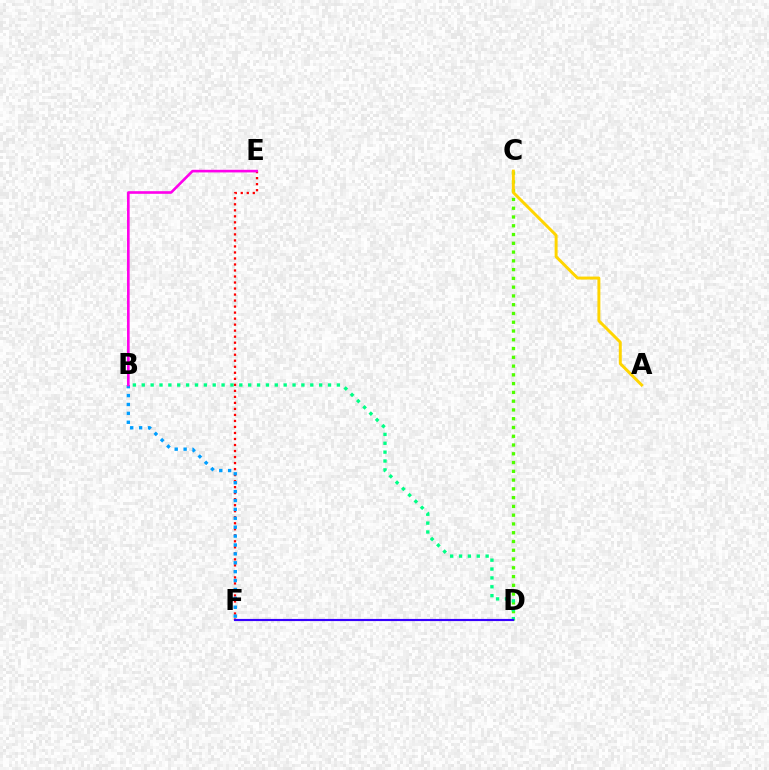{('C', 'D'): [{'color': '#4fff00', 'line_style': 'dotted', 'thickness': 2.38}], ('E', 'F'): [{'color': '#ff0000', 'line_style': 'dotted', 'thickness': 1.64}], ('A', 'C'): [{'color': '#ffd500', 'line_style': 'solid', 'thickness': 2.13}], ('B', 'F'): [{'color': '#009eff', 'line_style': 'dotted', 'thickness': 2.42}], ('B', 'E'): [{'color': '#ff00ed', 'line_style': 'solid', 'thickness': 1.89}], ('B', 'D'): [{'color': '#00ff86', 'line_style': 'dotted', 'thickness': 2.41}], ('D', 'F'): [{'color': '#3700ff', 'line_style': 'solid', 'thickness': 1.55}]}